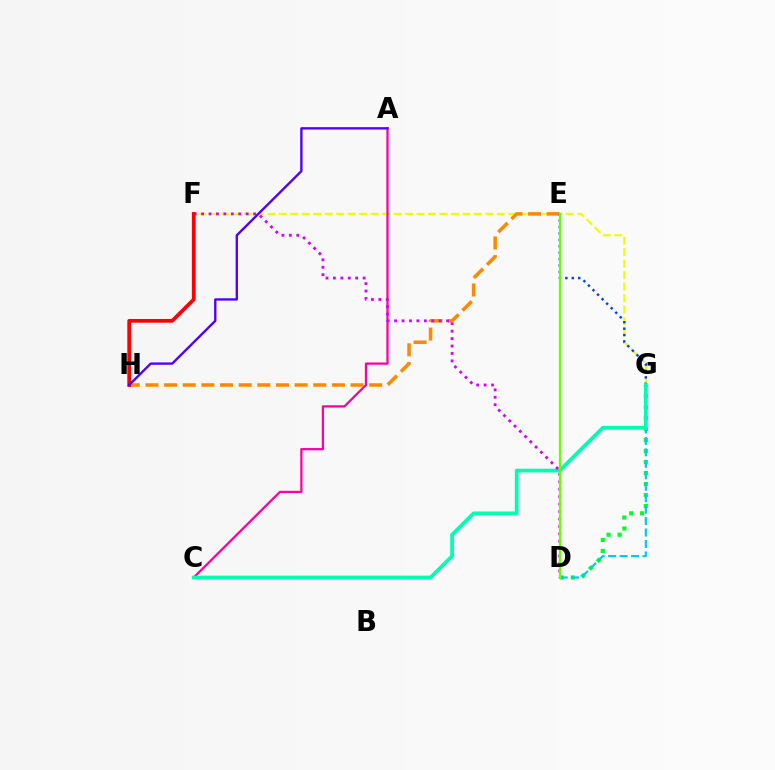{('F', 'G'): [{'color': '#eeff00', 'line_style': 'dashed', 'thickness': 1.56}], ('D', 'G'): [{'color': '#00ff27', 'line_style': 'dotted', 'thickness': 2.99}, {'color': '#00c7ff', 'line_style': 'dashed', 'thickness': 1.56}], ('A', 'C'): [{'color': '#ff00a0', 'line_style': 'solid', 'thickness': 1.63}], ('E', 'H'): [{'color': '#ff8800', 'line_style': 'dashed', 'thickness': 2.53}], ('E', 'G'): [{'color': '#003fff', 'line_style': 'dotted', 'thickness': 1.74}], ('C', 'G'): [{'color': '#00ffaf', 'line_style': 'solid', 'thickness': 2.7}], ('D', 'F'): [{'color': '#d600ff', 'line_style': 'dotted', 'thickness': 2.02}], ('F', 'H'): [{'color': '#ff0000', 'line_style': 'solid', 'thickness': 2.67}], ('D', 'E'): [{'color': '#66ff00', 'line_style': 'solid', 'thickness': 1.62}], ('A', 'H'): [{'color': '#4f00ff', 'line_style': 'solid', 'thickness': 1.7}]}